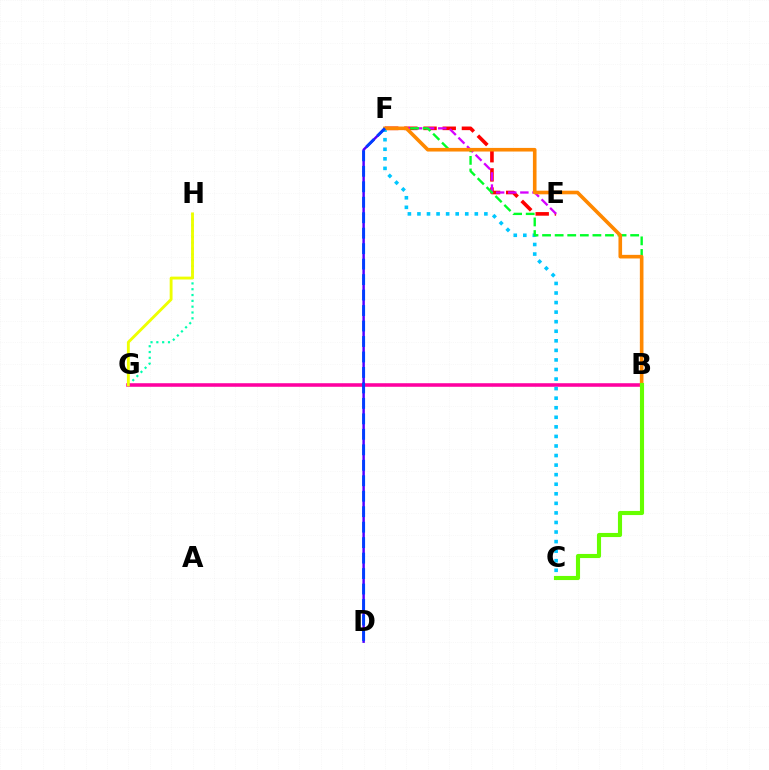{('G', 'H'): [{'color': '#00ffaf', 'line_style': 'dotted', 'thickness': 1.58}, {'color': '#eeff00', 'line_style': 'solid', 'thickness': 2.06}], ('B', 'G'): [{'color': '#ff00a0', 'line_style': 'solid', 'thickness': 2.56}], ('D', 'F'): [{'color': '#4f00ff', 'line_style': 'solid', 'thickness': 1.77}, {'color': '#003fff', 'line_style': 'dashed', 'thickness': 2.1}], ('E', 'F'): [{'color': '#ff0000', 'line_style': 'dashed', 'thickness': 2.61}, {'color': '#d600ff', 'line_style': 'dashed', 'thickness': 1.65}], ('C', 'F'): [{'color': '#00c7ff', 'line_style': 'dotted', 'thickness': 2.6}], ('B', 'F'): [{'color': '#00ff27', 'line_style': 'dashed', 'thickness': 1.71}, {'color': '#ff8800', 'line_style': 'solid', 'thickness': 2.61}], ('B', 'C'): [{'color': '#66ff00', 'line_style': 'solid', 'thickness': 2.96}]}